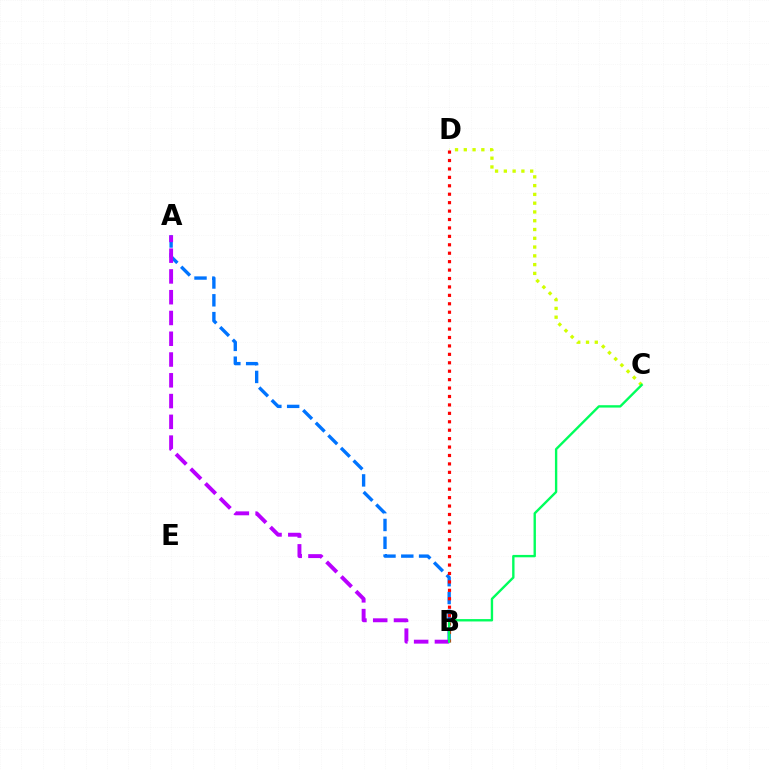{('A', 'B'): [{'color': '#0074ff', 'line_style': 'dashed', 'thickness': 2.42}, {'color': '#b900ff', 'line_style': 'dashed', 'thickness': 2.82}], ('C', 'D'): [{'color': '#d1ff00', 'line_style': 'dotted', 'thickness': 2.38}], ('B', 'D'): [{'color': '#ff0000', 'line_style': 'dotted', 'thickness': 2.29}], ('B', 'C'): [{'color': '#00ff5c', 'line_style': 'solid', 'thickness': 1.71}]}